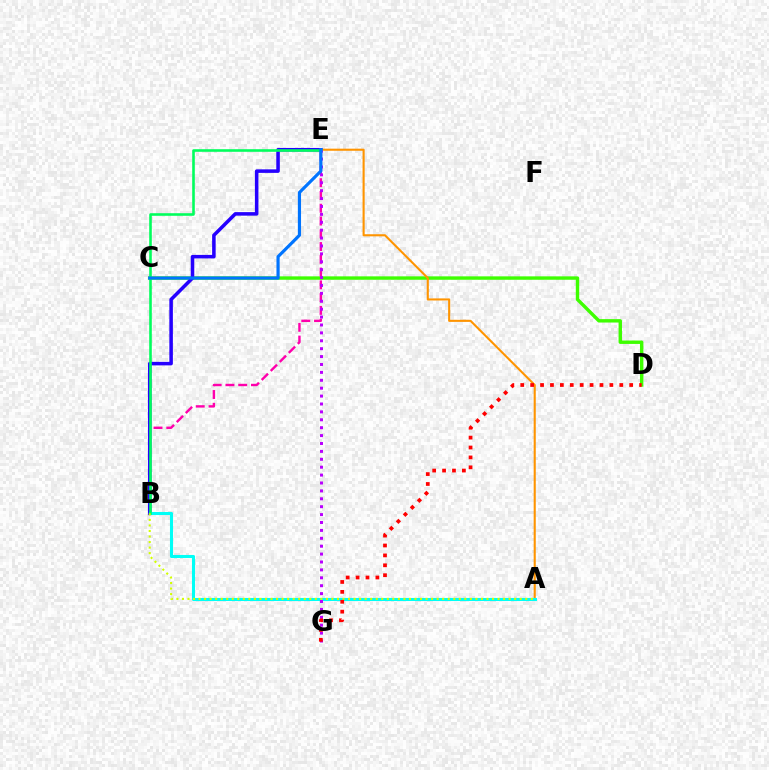{('C', 'D'): [{'color': '#3dff00', 'line_style': 'solid', 'thickness': 2.45}], ('A', 'E'): [{'color': '#ff9400', 'line_style': 'solid', 'thickness': 1.51}], ('B', 'E'): [{'color': '#ff00ac', 'line_style': 'dashed', 'thickness': 1.73}, {'color': '#2500ff', 'line_style': 'solid', 'thickness': 2.55}, {'color': '#00ff5c', 'line_style': 'solid', 'thickness': 1.87}], ('A', 'B'): [{'color': '#00fff6', 'line_style': 'solid', 'thickness': 2.21}, {'color': '#d1ff00', 'line_style': 'dotted', 'thickness': 1.5}], ('E', 'G'): [{'color': '#b900ff', 'line_style': 'dotted', 'thickness': 2.15}], ('D', 'G'): [{'color': '#ff0000', 'line_style': 'dotted', 'thickness': 2.69}], ('C', 'E'): [{'color': '#0074ff', 'line_style': 'solid', 'thickness': 2.28}]}